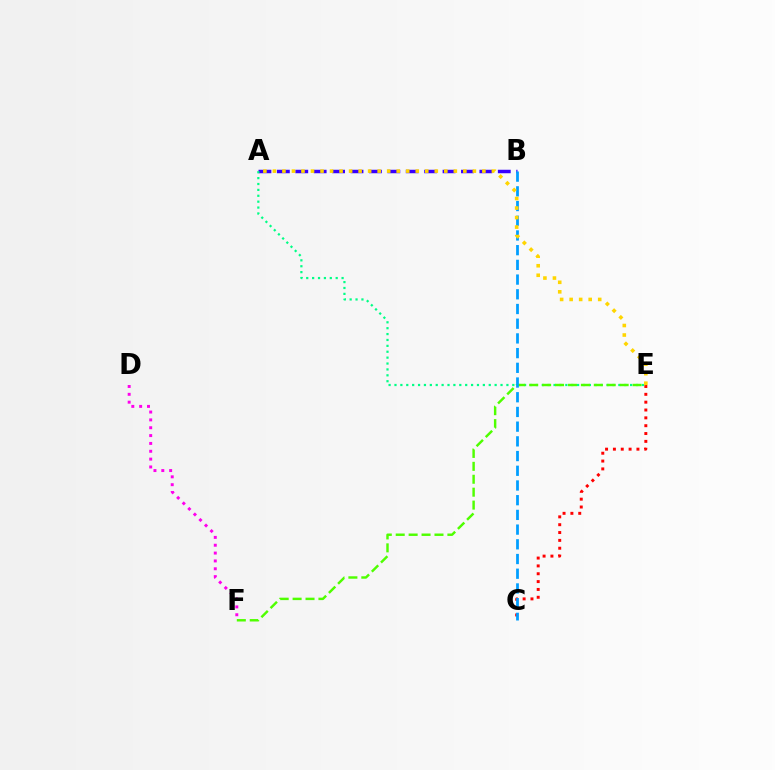{('A', 'B'): [{'color': '#3700ff', 'line_style': 'dashed', 'thickness': 2.5}], ('C', 'E'): [{'color': '#ff0000', 'line_style': 'dotted', 'thickness': 2.13}], ('D', 'F'): [{'color': '#ff00ed', 'line_style': 'dotted', 'thickness': 2.13}], ('A', 'E'): [{'color': '#00ff86', 'line_style': 'dotted', 'thickness': 1.6}, {'color': '#ffd500', 'line_style': 'dotted', 'thickness': 2.59}], ('E', 'F'): [{'color': '#4fff00', 'line_style': 'dashed', 'thickness': 1.76}], ('B', 'C'): [{'color': '#009eff', 'line_style': 'dashed', 'thickness': 2.0}]}